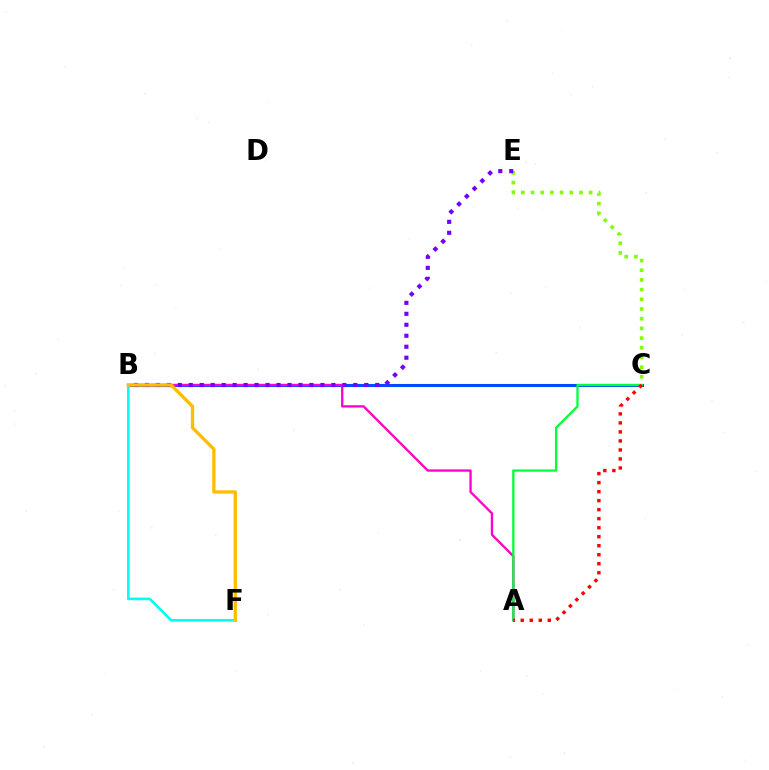{('B', 'C'): [{'color': '#004bff', 'line_style': 'solid', 'thickness': 2.22}], ('A', 'B'): [{'color': '#ff00cf', 'line_style': 'solid', 'thickness': 1.68}], ('C', 'E'): [{'color': '#84ff00', 'line_style': 'dotted', 'thickness': 2.63}], ('B', 'E'): [{'color': '#7200ff', 'line_style': 'dotted', 'thickness': 2.98}], ('A', 'C'): [{'color': '#00ff39', 'line_style': 'solid', 'thickness': 1.65}, {'color': '#ff0000', 'line_style': 'dotted', 'thickness': 2.45}], ('B', 'F'): [{'color': '#00fff6', 'line_style': 'solid', 'thickness': 1.9}, {'color': '#ffbd00', 'line_style': 'solid', 'thickness': 2.38}]}